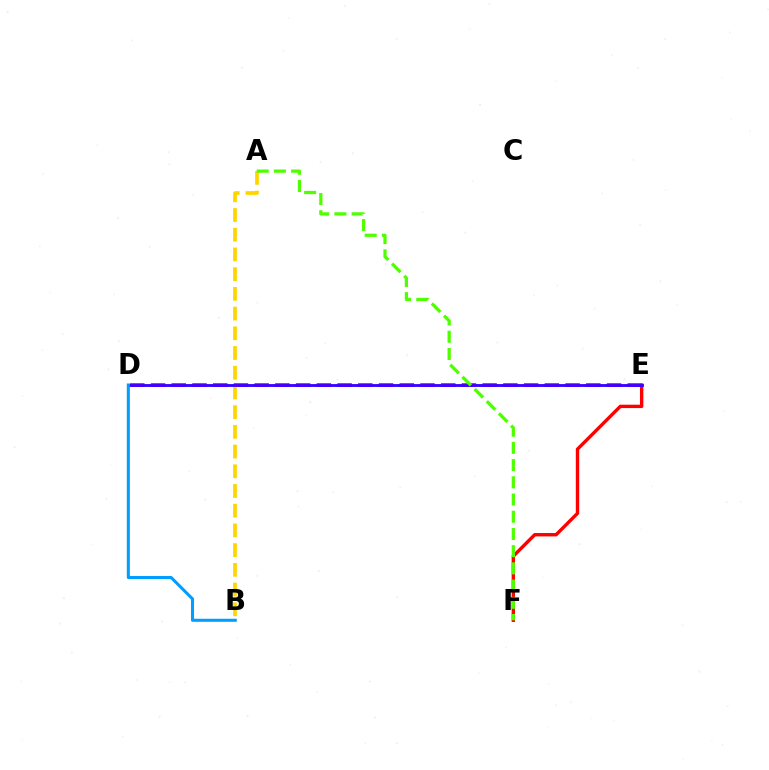{('D', 'E'): [{'color': '#00ff86', 'line_style': 'dotted', 'thickness': 1.88}, {'color': '#ff00ed', 'line_style': 'dashed', 'thickness': 2.82}, {'color': '#3700ff', 'line_style': 'solid', 'thickness': 2.03}], ('E', 'F'): [{'color': '#ff0000', 'line_style': 'solid', 'thickness': 2.44}], ('A', 'B'): [{'color': '#ffd500', 'line_style': 'dashed', 'thickness': 2.68}], ('A', 'F'): [{'color': '#4fff00', 'line_style': 'dashed', 'thickness': 2.34}], ('B', 'D'): [{'color': '#009eff', 'line_style': 'solid', 'thickness': 2.19}]}